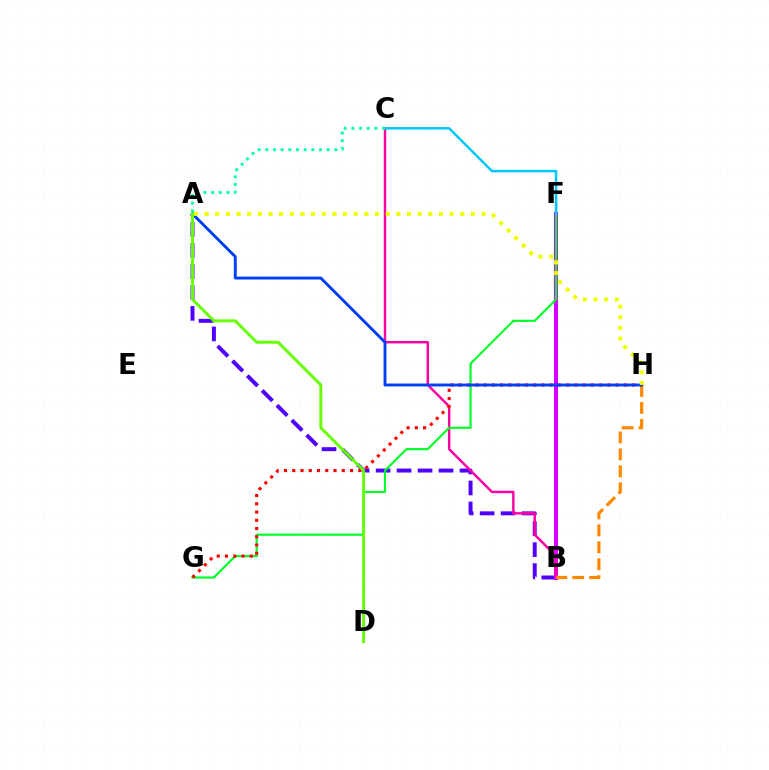{('A', 'B'): [{'color': '#4f00ff', 'line_style': 'dashed', 'thickness': 2.85}], ('B', 'F'): [{'color': '#d600ff', 'line_style': 'solid', 'thickness': 2.94}], ('B', 'C'): [{'color': '#ff00a0', 'line_style': 'solid', 'thickness': 1.75}], ('B', 'H'): [{'color': '#ff8800', 'line_style': 'dashed', 'thickness': 2.3}], ('F', 'G'): [{'color': '#00ff27', 'line_style': 'solid', 'thickness': 1.54}], ('G', 'H'): [{'color': '#ff0000', 'line_style': 'dotted', 'thickness': 2.24}], ('A', 'H'): [{'color': '#003fff', 'line_style': 'solid', 'thickness': 2.09}, {'color': '#eeff00', 'line_style': 'dotted', 'thickness': 2.9}], ('A', 'D'): [{'color': '#66ff00', 'line_style': 'solid', 'thickness': 2.12}], ('C', 'F'): [{'color': '#00c7ff', 'line_style': 'solid', 'thickness': 1.78}], ('A', 'C'): [{'color': '#00ffaf', 'line_style': 'dotted', 'thickness': 2.09}]}